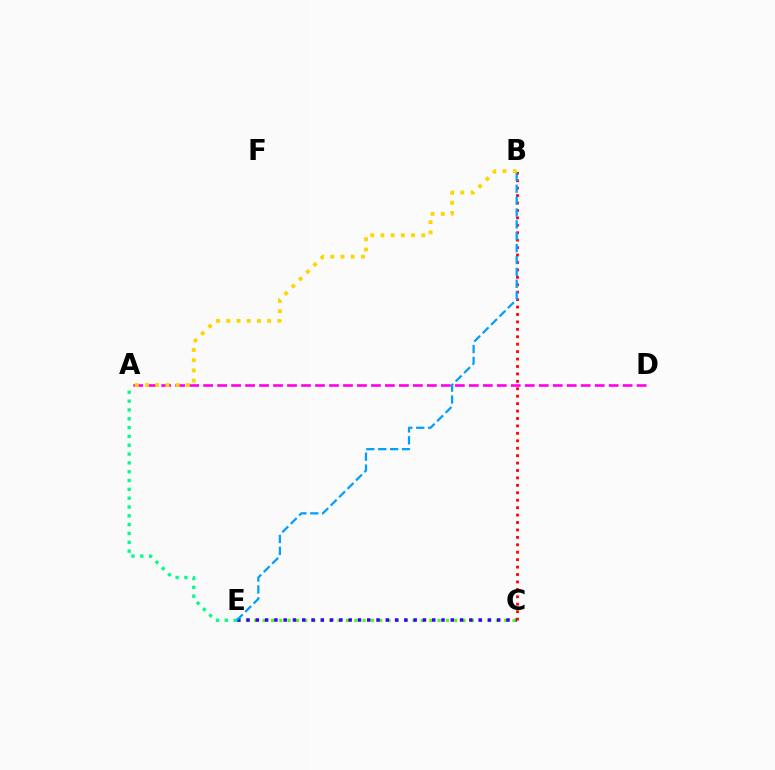{('A', 'D'): [{'color': '#ff00ed', 'line_style': 'dashed', 'thickness': 1.9}], ('C', 'E'): [{'color': '#4fff00', 'line_style': 'dotted', 'thickness': 2.26}, {'color': '#3700ff', 'line_style': 'dotted', 'thickness': 2.52}], ('A', 'E'): [{'color': '#00ff86', 'line_style': 'dotted', 'thickness': 2.4}], ('B', 'C'): [{'color': '#ff0000', 'line_style': 'dotted', 'thickness': 2.02}], ('B', 'E'): [{'color': '#009eff', 'line_style': 'dashed', 'thickness': 1.61}], ('A', 'B'): [{'color': '#ffd500', 'line_style': 'dotted', 'thickness': 2.78}]}